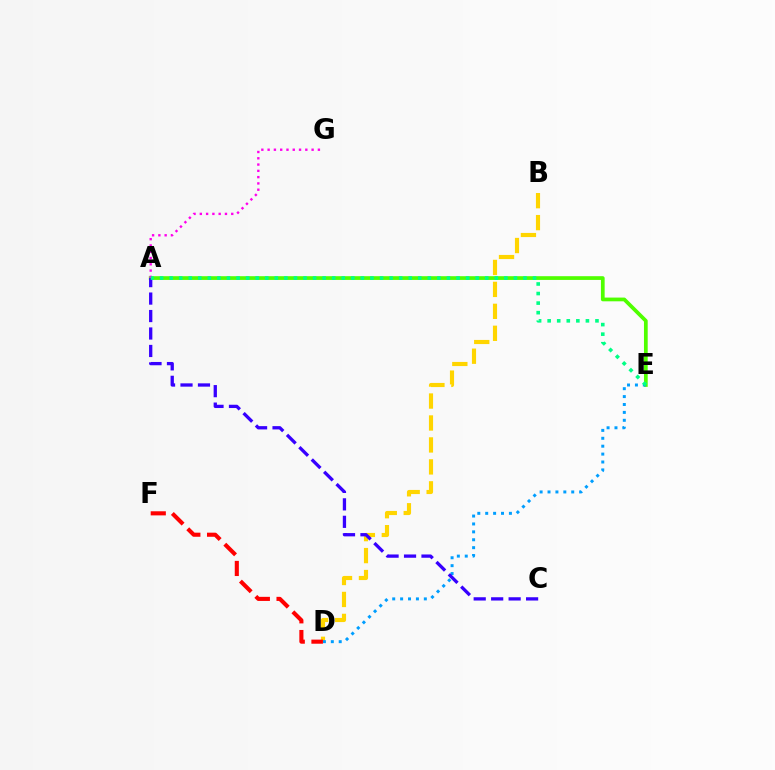{('B', 'D'): [{'color': '#ffd500', 'line_style': 'dashed', 'thickness': 2.98}], ('A', 'E'): [{'color': '#4fff00', 'line_style': 'solid', 'thickness': 2.69}, {'color': '#00ff86', 'line_style': 'dotted', 'thickness': 2.6}], ('A', 'G'): [{'color': '#ff00ed', 'line_style': 'dotted', 'thickness': 1.71}], ('D', 'E'): [{'color': '#009eff', 'line_style': 'dotted', 'thickness': 2.15}], ('A', 'C'): [{'color': '#3700ff', 'line_style': 'dashed', 'thickness': 2.37}], ('D', 'F'): [{'color': '#ff0000', 'line_style': 'dashed', 'thickness': 2.95}]}